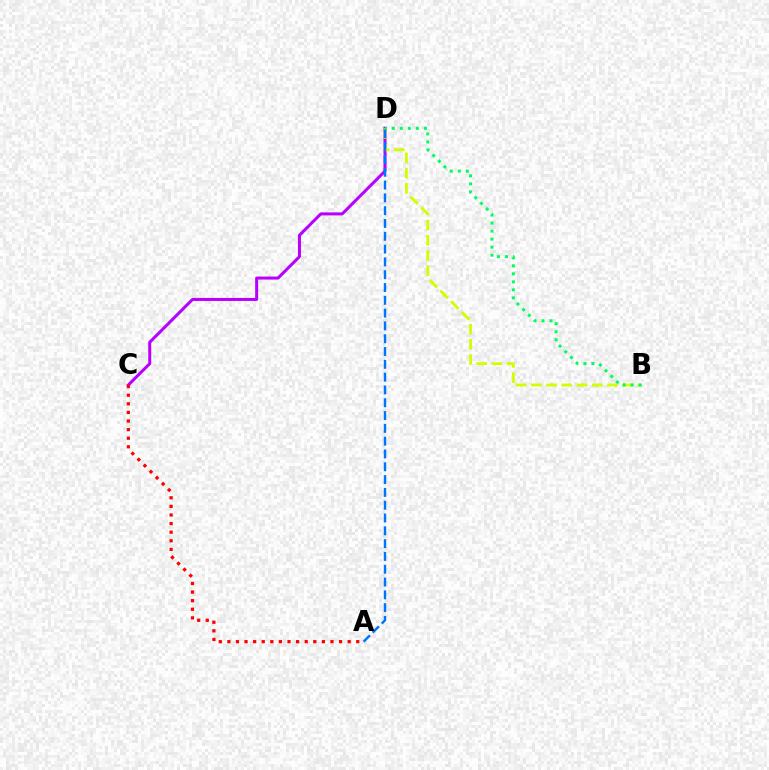{('C', 'D'): [{'color': '#b900ff', 'line_style': 'solid', 'thickness': 2.17}], ('B', 'D'): [{'color': '#d1ff00', 'line_style': 'dashed', 'thickness': 2.07}, {'color': '#00ff5c', 'line_style': 'dotted', 'thickness': 2.18}], ('A', 'D'): [{'color': '#0074ff', 'line_style': 'dashed', 'thickness': 1.74}], ('A', 'C'): [{'color': '#ff0000', 'line_style': 'dotted', 'thickness': 2.33}]}